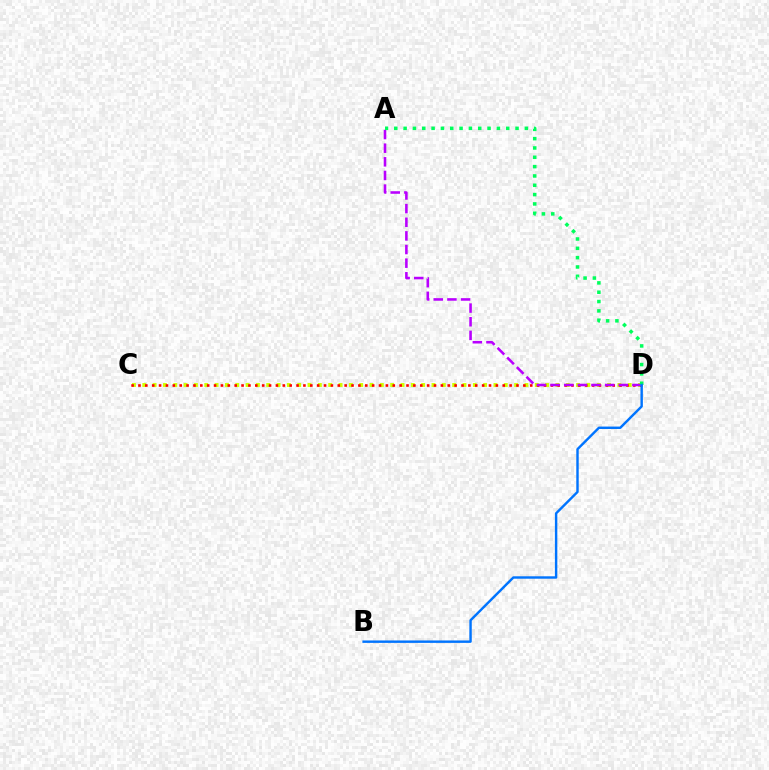{('C', 'D'): [{'color': '#d1ff00', 'line_style': 'dotted', 'thickness': 2.81}, {'color': '#ff0000', 'line_style': 'dotted', 'thickness': 1.87}], ('A', 'D'): [{'color': '#b900ff', 'line_style': 'dashed', 'thickness': 1.85}, {'color': '#00ff5c', 'line_style': 'dotted', 'thickness': 2.53}], ('B', 'D'): [{'color': '#0074ff', 'line_style': 'solid', 'thickness': 1.74}]}